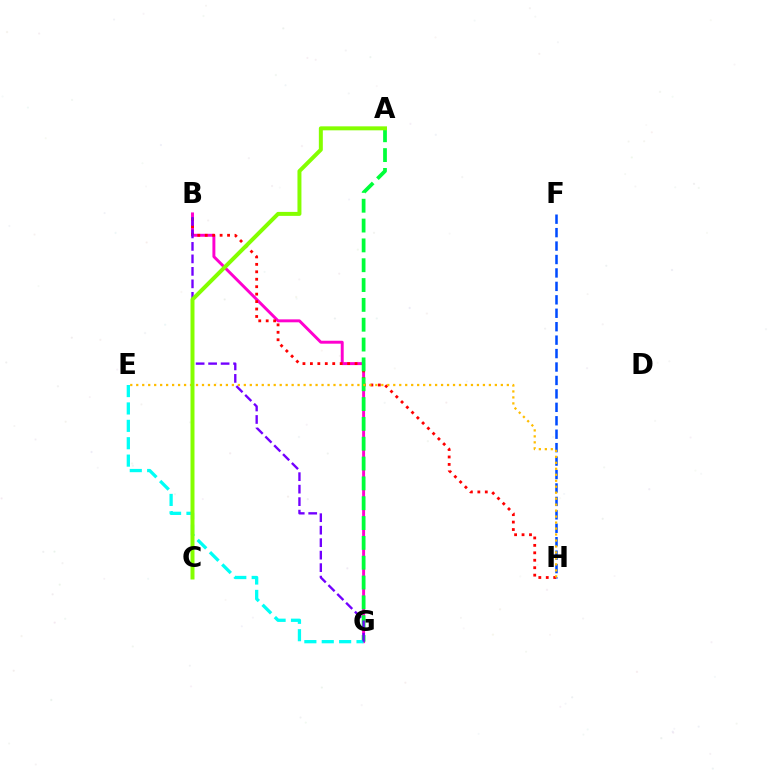{('B', 'G'): [{'color': '#ff00cf', 'line_style': 'solid', 'thickness': 2.12}, {'color': '#7200ff', 'line_style': 'dashed', 'thickness': 1.7}], ('F', 'H'): [{'color': '#004bff', 'line_style': 'dashed', 'thickness': 1.83}], ('B', 'H'): [{'color': '#ff0000', 'line_style': 'dotted', 'thickness': 2.02}], ('A', 'G'): [{'color': '#00ff39', 'line_style': 'dashed', 'thickness': 2.69}], ('E', 'H'): [{'color': '#ffbd00', 'line_style': 'dotted', 'thickness': 1.62}], ('E', 'G'): [{'color': '#00fff6', 'line_style': 'dashed', 'thickness': 2.36}], ('A', 'C'): [{'color': '#84ff00', 'line_style': 'solid', 'thickness': 2.86}]}